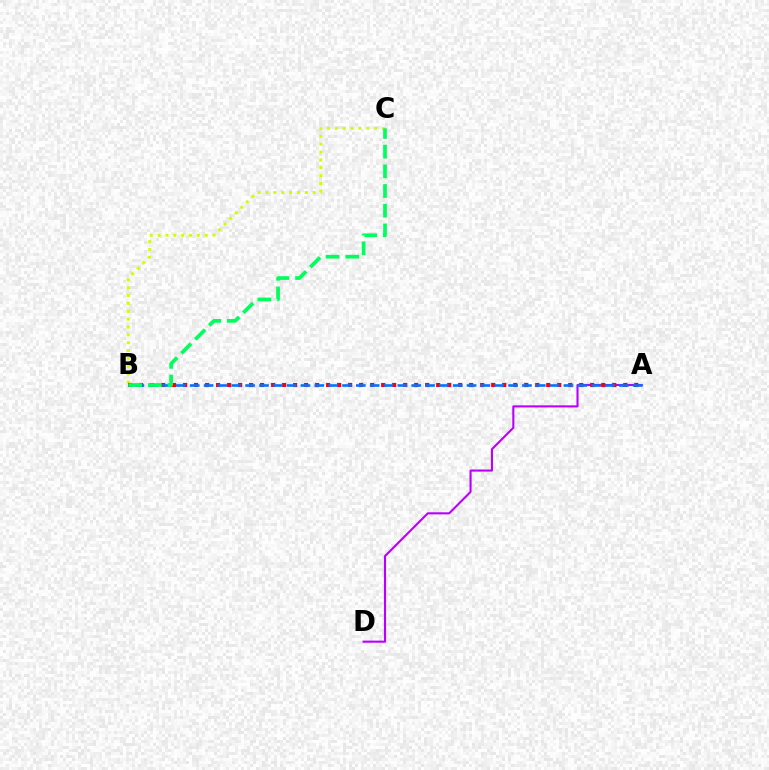{('A', 'D'): [{'color': '#b900ff', 'line_style': 'solid', 'thickness': 1.51}], ('B', 'C'): [{'color': '#d1ff00', 'line_style': 'dotted', 'thickness': 2.13}, {'color': '#00ff5c', 'line_style': 'dashed', 'thickness': 2.67}], ('A', 'B'): [{'color': '#ff0000', 'line_style': 'dotted', 'thickness': 2.99}, {'color': '#0074ff', 'line_style': 'dashed', 'thickness': 1.88}]}